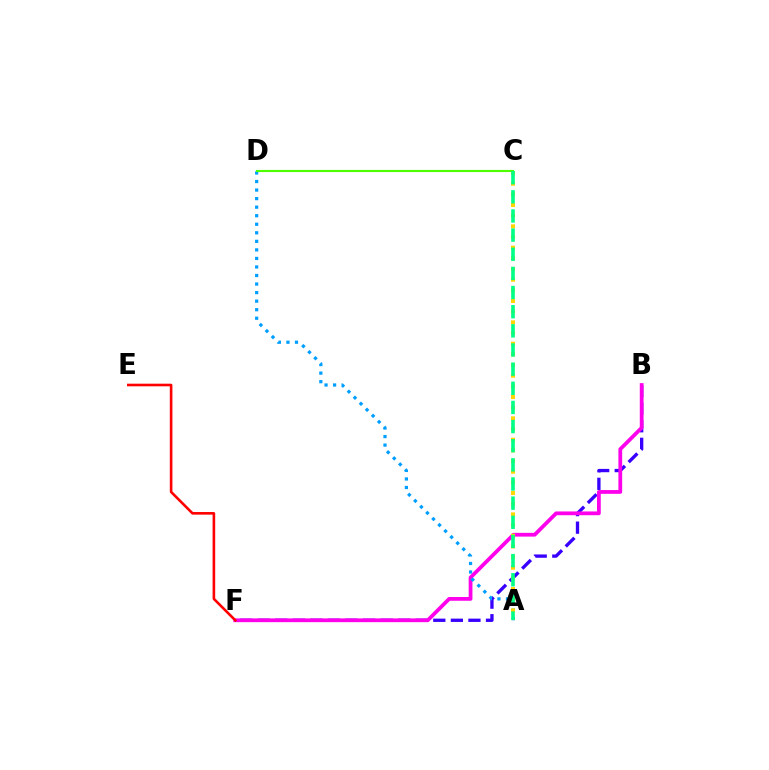{('B', 'F'): [{'color': '#3700ff', 'line_style': 'dashed', 'thickness': 2.39}, {'color': '#ff00ed', 'line_style': 'solid', 'thickness': 2.71}], ('A', 'D'): [{'color': '#009eff', 'line_style': 'dotted', 'thickness': 2.32}], ('A', 'C'): [{'color': '#ffd500', 'line_style': 'dotted', 'thickness': 2.9}, {'color': '#00ff86', 'line_style': 'dashed', 'thickness': 2.6}], ('C', 'D'): [{'color': '#4fff00', 'line_style': 'solid', 'thickness': 1.53}], ('E', 'F'): [{'color': '#ff0000', 'line_style': 'solid', 'thickness': 1.88}]}